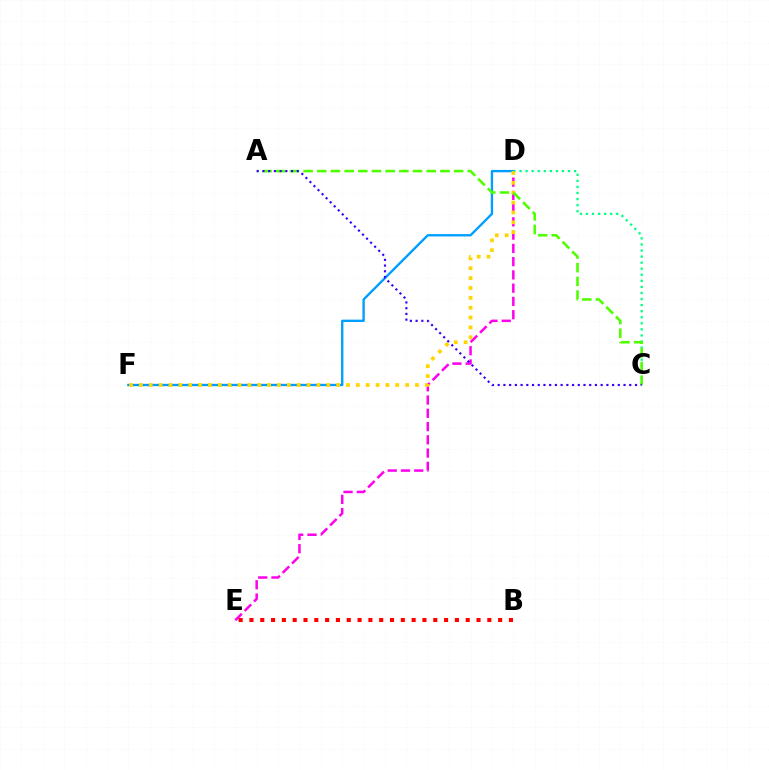{('D', 'E'): [{'color': '#ff00ed', 'line_style': 'dashed', 'thickness': 1.8}], ('B', 'E'): [{'color': '#ff0000', 'line_style': 'dotted', 'thickness': 2.94}], ('C', 'D'): [{'color': '#00ff86', 'line_style': 'dotted', 'thickness': 1.65}], ('D', 'F'): [{'color': '#009eff', 'line_style': 'solid', 'thickness': 1.7}, {'color': '#ffd500', 'line_style': 'dotted', 'thickness': 2.68}], ('A', 'C'): [{'color': '#4fff00', 'line_style': 'dashed', 'thickness': 1.86}, {'color': '#3700ff', 'line_style': 'dotted', 'thickness': 1.55}]}